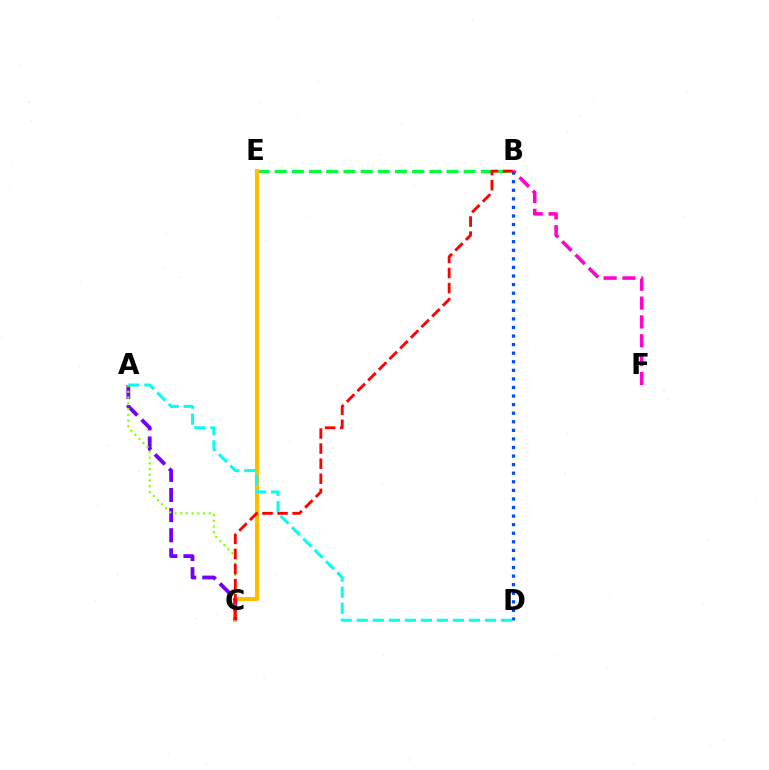{('B', 'E'): [{'color': '#00ff39', 'line_style': 'dashed', 'thickness': 2.33}], ('C', 'E'): [{'color': '#ffbd00', 'line_style': 'solid', 'thickness': 2.98}], ('A', 'C'): [{'color': '#7200ff', 'line_style': 'dashed', 'thickness': 2.73}, {'color': '#84ff00', 'line_style': 'dotted', 'thickness': 1.56}], ('B', 'F'): [{'color': '#ff00cf', 'line_style': 'dashed', 'thickness': 2.56}], ('B', 'D'): [{'color': '#004bff', 'line_style': 'dotted', 'thickness': 2.33}], ('B', 'C'): [{'color': '#ff0000', 'line_style': 'dashed', 'thickness': 2.05}], ('A', 'D'): [{'color': '#00fff6', 'line_style': 'dashed', 'thickness': 2.18}]}